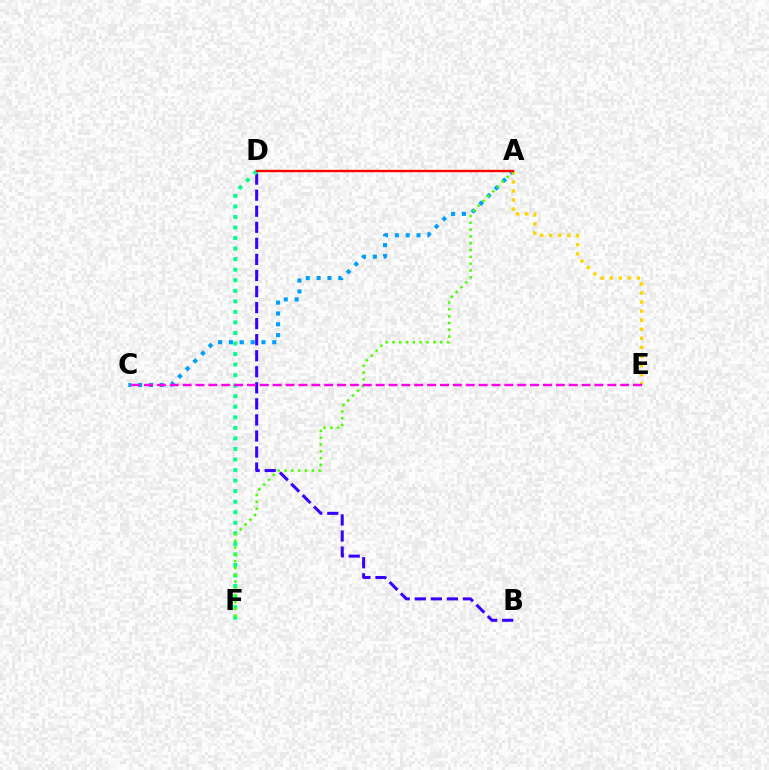{('A', 'C'): [{'color': '#009eff', 'line_style': 'dotted', 'thickness': 2.95}], ('A', 'E'): [{'color': '#ffd500', 'line_style': 'dotted', 'thickness': 2.47}], ('B', 'D'): [{'color': '#3700ff', 'line_style': 'dashed', 'thickness': 2.18}], ('D', 'F'): [{'color': '#00ff86', 'line_style': 'dotted', 'thickness': 2.87}], ('A', 'F'): [{'color': '#4fff00', 'line_style': 'dotted', 'thickness': 1.85}], ('C', 'E'): [{'color': '#ff00ed', 'line_style': 'dashed', 'thickness': 1.75}], ('A', 'D'): [{'color': '#ff0000', 'line_style': 'solid', 'thickness': 1.73}]}